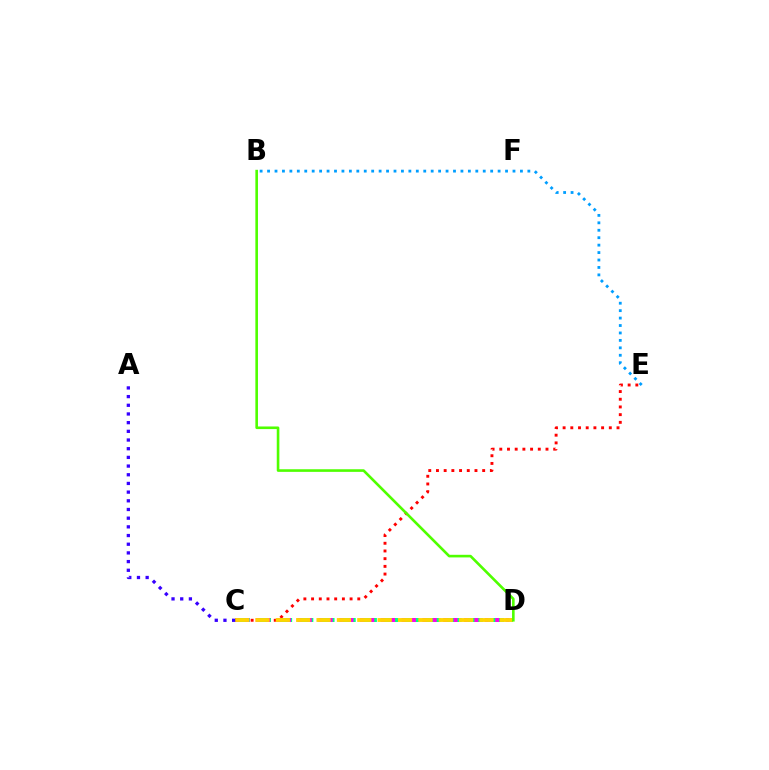{('C', 'E'): [{'color': '#ff0000', 'line_style': 'dotted', 'thickness': 2.09}], ('C', 'D'): [{'color': '#00ff86', 'line_style': 'dashed', 'thickness': 2.88}, {'color': '#ff00ed', 'line_style': 'dotted', 'thickness': 2.83}, {'color': '#ffd500', 'line_style': 'dashed', 'thickness': 2.77}], ('B', 'E'): [{'color': '#009eff', 'line_style': 'dotted', 'thickness': 2.02}], ('A', 'C'): [{'color': '#3700ff', 'line_style': 'dotted', 'thickness': 2.36}], ('B', 'D'): [{'color': '#4fff00', 'line_style': 'solid', 'thickness': 1.88}]}